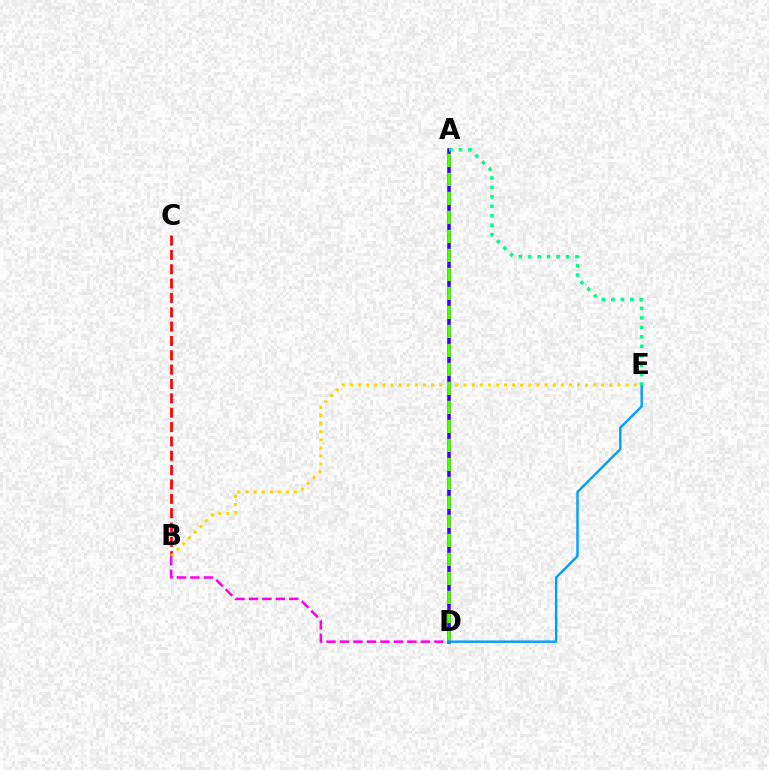{('B', 'C'): [{'color': '#ff0000', 'line_style': 'dashed', 'thickness': 1.95}], ('A', 'D'): [{'color': '#3700ff', 'line_style': 'solid', 'thickness': 2.56}, {'color': '#4fff00', 'line_style': 'dashed', 'thickness': 2.58}], ('B', 'E'): [{'color': '#ffd500', 'line_style': 'dotted', 'thickness': 2.2}], ('B', 'D'): [{'color': '#ff00ed', 'line_style': 'dashed', 'thickness': 1.83}], ('D', 'E'): [{'color': '#009eff', 'line_style': 'solid', 'thickness': 1.73}], ('A', 'E'): [{'color': '#00ff86', 'line_style': 'dotted', 'thickness': 2.57}]}